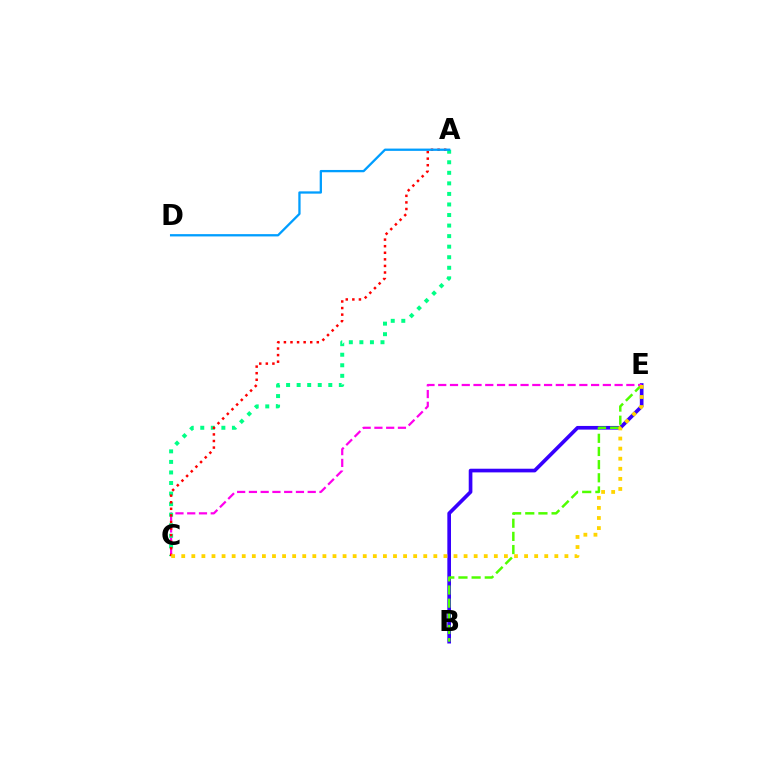{('B', 'E'): [{'color': '#3700ff', 'line_style': 'solid', 'thickness': 2.64}, {'color': '#4fff00', 'line_style': 'dashed', 'thickness': 1.79}], ('C', 'E'): [{'color': '#ff00ed', 'line_style': 'dashed', 'thickness': 1.6}, {'color': '#ffd500', 'line_style': 'dotted', 'thickness': 2.74}], ('A', 'C'): [{'color': '#00ff86', 'line_style': 'dotted', 'thickness': 2.87}, {'color': '#ff0000', 'line_style': 'dotted', 'thickness': 1.79}], ('A', 'D'): [{'color': '#009eff', 'line_style': 'solid', 'thickness': 1.65}]}